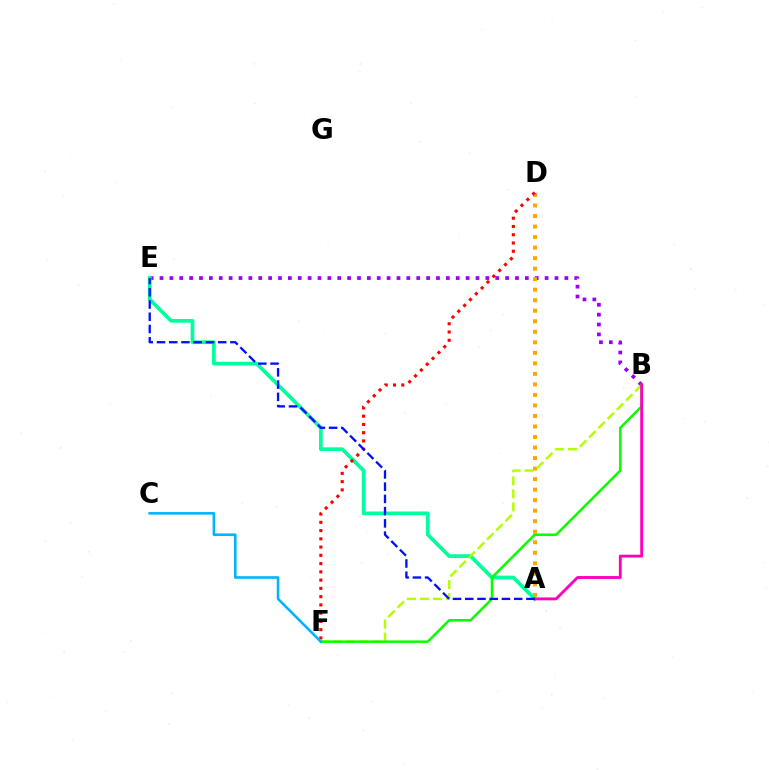{('B', 'E'): [{'color': '#9b00ff', 'line_style': 'dotted', 'thickness': 2.68}], ('A', 'D'): [{'color': '#ffa500', 'line_style': 'dotted', 'thickness': 2.86}], ('A', 'E'): [{'color': '#00ff9d', 'line_style': 'solid', 'thickness': 2.66}, {'color': '#0010ff', 'line_style': 'dashed', 'thickness': 1.66}], ('B', 'F'): [{'color': '#b3ff00', 'line_style': 'dashed', 'thickness': 1.77}, {'color': '#08ff00', 'line_style': 'solid', 'thickness': 1.81}], ('A', 'B'): [{'color': '#ff00bd', 'line_style': 'solid', 'thickness': 2.06}], ('D', 'F'): [{'color': '#ff0000', 'line_style': 'dotted', 'thickness': 2.24}], ('C', 'F'): [{'color': '#00b5ff', 'line_style': 'solid', 'thickness': 1.88}]}